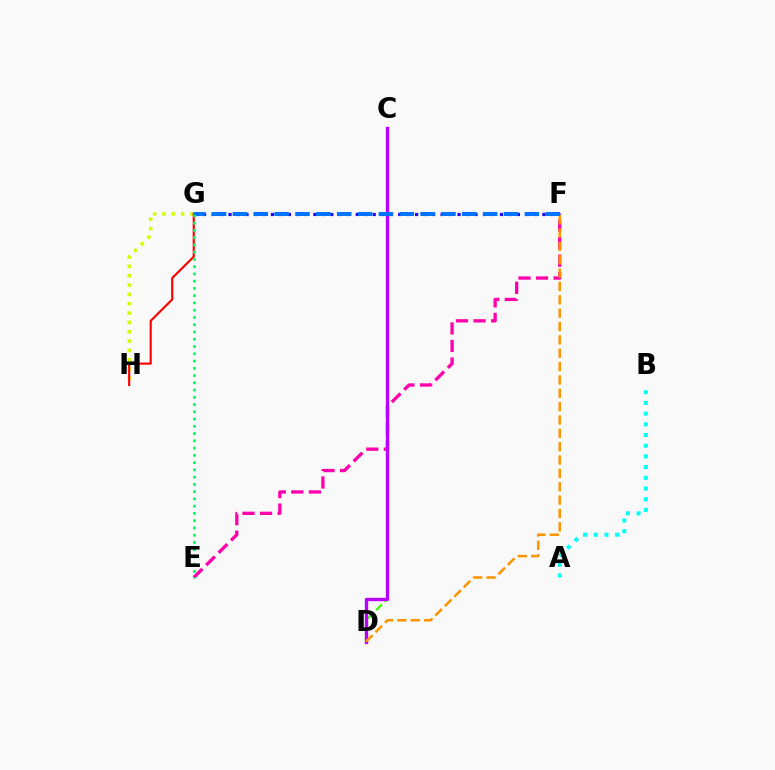{('G', 'H'): [{'color': '#d1ff00', 'line_style': 'dotted', 'thickness': 2.54}, {'color': '#ff0000', 'line_style': 'solid', 'thickness': 1.55}], ('C', 'D'): [{'color': '#3dff00', 'line_style': 'dashed', 'thickness': 1.62}, {'color': '#b900ff', 'line_style': 'solid', 'thickness': 2.42}], ('A', 'B'): [{'color': '#00fff6', 'line_style': 'dotted', 'thickness': 2.91}], ('F', 'G'): [{'color': '#2500ff', 'line_style': 'dotted', 'thickness': 2.3}, {'color': '#0074ff', 'line_style': 'dashed', 'thickness': 2.83}], ('E', 'F'): [{'color': '#ff00ac', 'line_style': 'dashed', 'thickness': 2.38}], ('D', 'F'): [{'color': '#ff9400', 'line_style': 'dashed', 'thickness': 1.81}], ('E', 'G'): [{'color': '#00ff5c', 'line_style': 'dotted', 'thickness': 1.97}]}